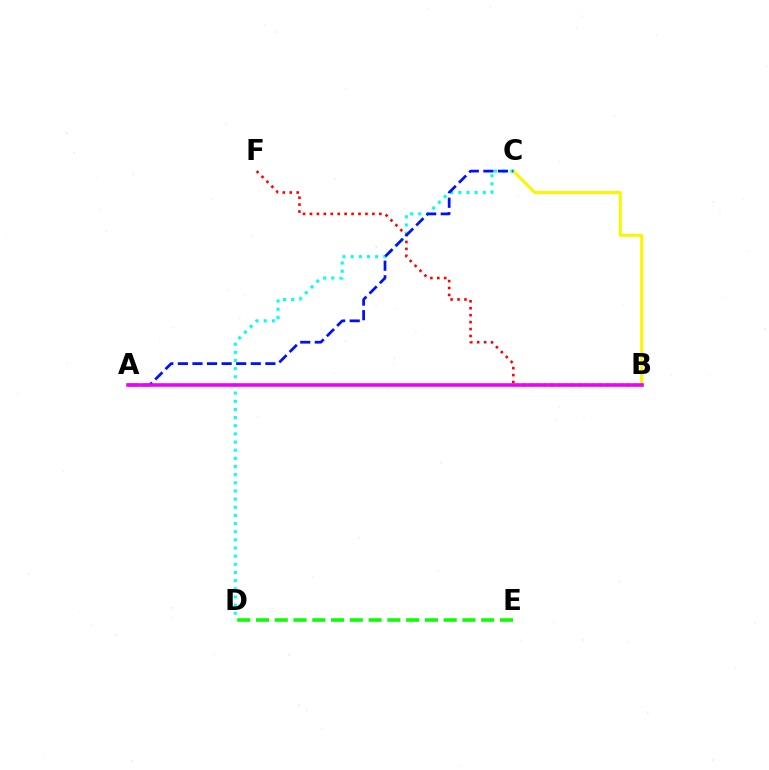{('B', 'C'): [{'color': '#fcf500', 'line_style': 'solid', 'thickness': 2.18}], ('C', 'D'): [{'color': '#00fff6', 'line_style': 'dotted', 'thickness': 2.22}], ('B', 'F'): [{'color': '#ff0000', 'line_style': 'dotted', 'thickness': 1.88}], ('A', 'C'): [{'color': '#0010ff', 'line_style': 'dashed', 'thickness': 1.98}], ('A', 'B'): [{'color': '#ee00ff', 'line_style': 'solid', 'thickness': 2.59}], ('D', 'E'): [{'color': '#08ff00', 'line_style': 'dashed', 'thickness': 2.55}]}